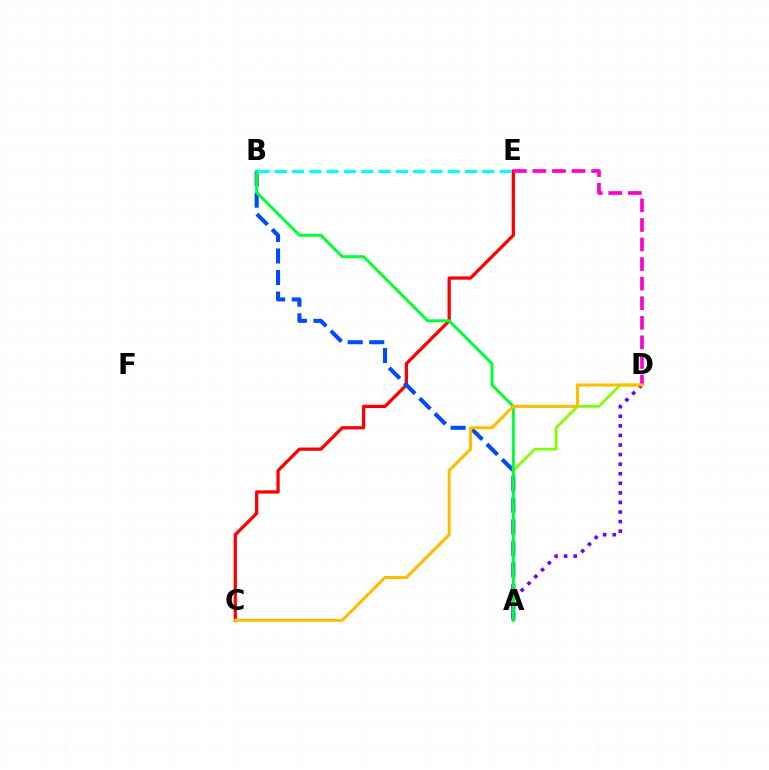{('C', 'E'): [{'color': '#ff0000', 'line_style': 'solid', 'thickness': 2.35}], ('A', 'D'): [{'color': '#84ff00', 'line_style': 'solid', 'thickness': 1.99}, {'color': '#7200ff', 'line_style': 'dotted', 'thickness': 2.6}], ('D', 'E'): [{'color': '#ff00cf', 'line_style': 'dashed', 'thickness': 2.66}], ('A', 'B'): [{'color': '#004bff', 'line_style': 'dashed', 'thickness': 2.93}, {'color': '#00ff39', 'line_style': 'solid', 'thickness': 2.14}], ('B', 'E'): [{'color': '#00fff6', 'line_style': 'dashed', 'thickness': 2.35}], ('C', 'D'): [{'color': '#ffbd00', 'line_style': 'solid', 'thickness': 2.19}]}